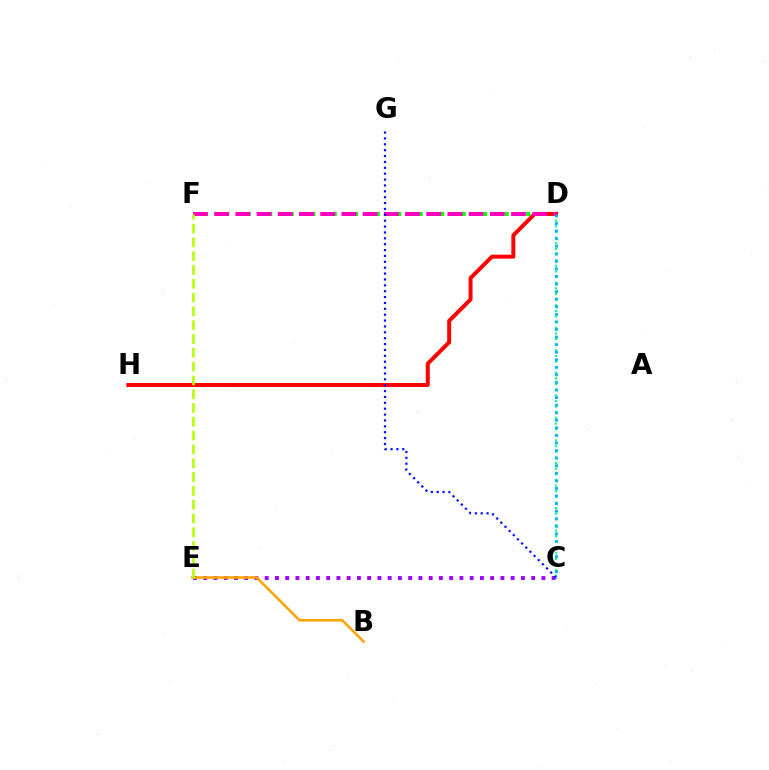{('D', 'F'): [{'color': '#08ff00', 'line_style': 'dotted', 'thickness': 2.92}, {'color': '#ff00bd', 'line_style': 'dashed', 'thickness': 2.88}], ('C', 'E'): [{'color': '#9b00ff', 'line_style': 'dotted', 'thickness': 2.78}], ('B', 'E'): [{'color': '#ffa500', 'line_style': 'solid', 'thickness': 1.87}], ('C', 'D'): [{'color': '#00ff9d', 'line_style': 'dotted', 'thickness': 1.53}, {'color': '#00b5ff', 'line_style': 'dotted', 'thickness': 2.06}], ('D', 'H'): [{'color': '#ff0000', 'line_style': 'solid', 'thickness': 2.85}], ('C', 'G'): [{'color': '#0010ff', 'line_style': 'dotted', 'thickness': 1.6}], ('E', 'F'): [{'color': '#b3ff00', 'line_style': 'dashed', 'thickness': 1.88}]}